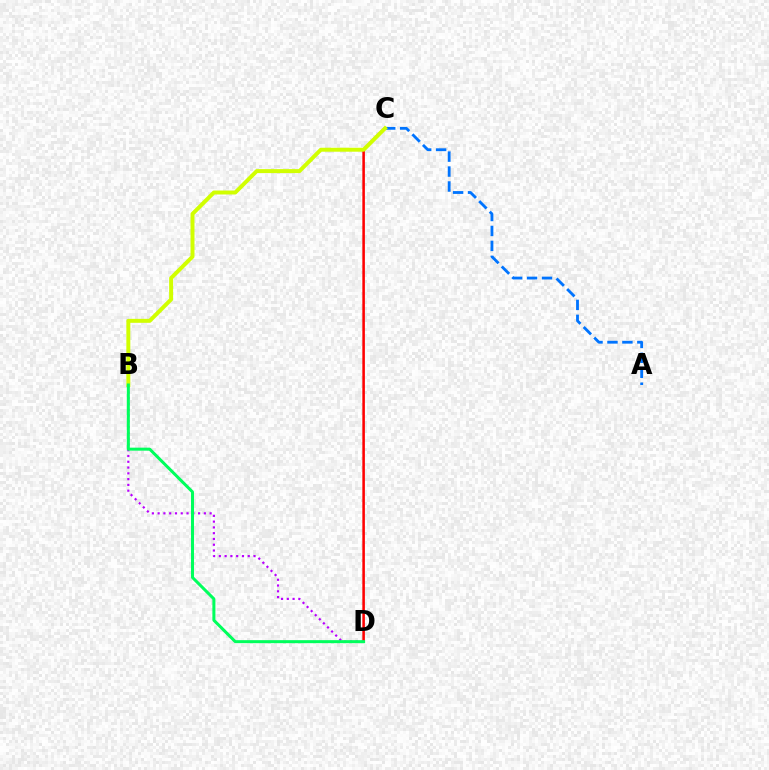{('A', 'C'): [{'color': '#0074ff', 'line_style': 'dashed', 'thickness': 2.03}], ('C', 'D'): [{'color': '#ff0000', 'line_style': 'solid', 'thickness': 1.84}], ('B', 'D'): [{'color': '#b900ff', 'line_style': 'dotted', 'thickness': 1.57}, {'color': '#00ff5c', 'line_style': 'solid', 'thickness': 2.17}], ('B', 'C'): [{'color': '#d1ff00', 'line_style': 'solid', 'thickness': 2.85}]}